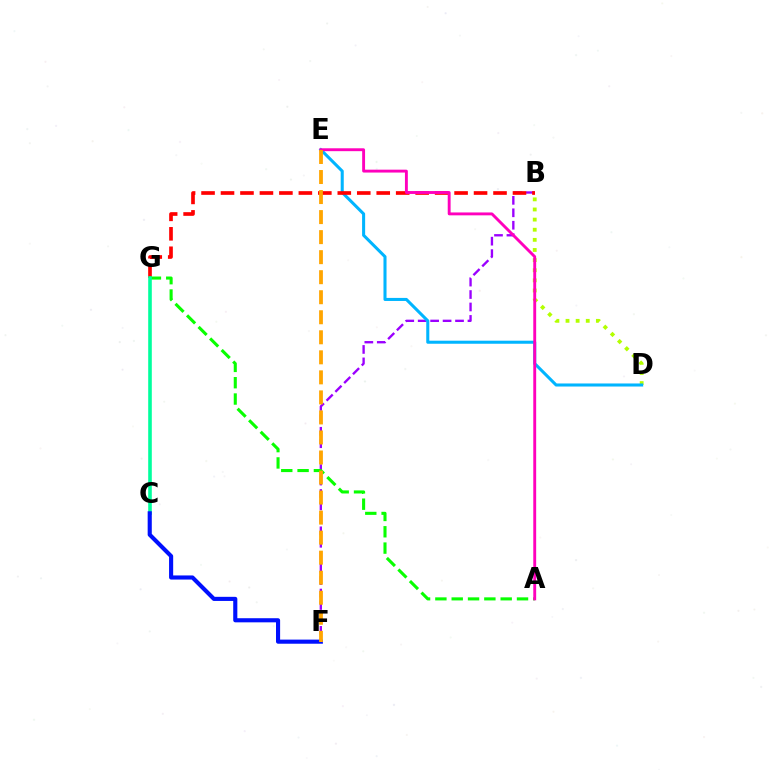{('B', 'D'): [{'color': '#b3ff00', 'line_style': 'dotted', 'thickness': 2.75}], ('B', 'F'): [{'color': '#9b00ff', 'line_style': 'dashed', 'thickness': 1.69}], ('D', 'E'): [{'color': '#00b5ff', 'line_style': 'solid', 'thickness': 2.2}], ('B', 'G'): [{'color': '#ff0000', 'line_style': 'dashed', 'thickness': 2.64}], ('A', 'G'): [{'color': '#08ff00', 'line_style': 'dashed', 'thickness': 2.22}], ('C', 'G'): [{'color': '#00ff9d', 'line_style': 'solid', 'thickness': 2.59}], ('A', 'E'): [{'color': '#ff00bd', 'line_style': 'solid', 'thickness': 2.08}], ('C', 'F'): [{'color': '#0010ff', 'line_style': 'solid', 'thickness': 2.96}], ('E', 'F'): [{'color': '#ffa500', 'line_style': 'dashed', 'thickness': 2.72}]}